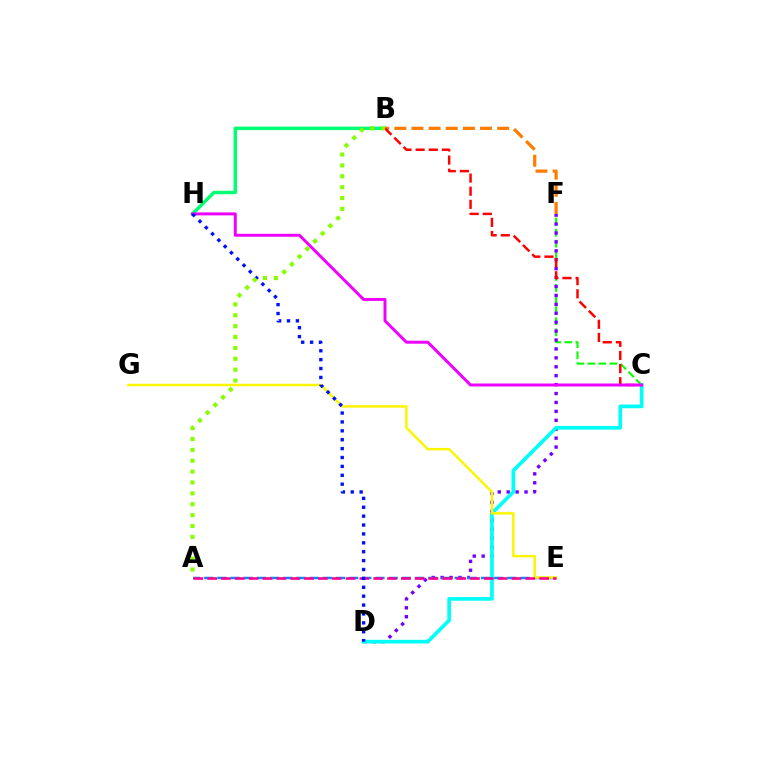{('B', 'H'): [{'color': '#00ff74', 'line_style': 'solid', 'thickness': 2.5}], ('C', 'F'): [{'color': '#08ff00', 'line_style': 'dashed', 'thickness': 1.5}], ('B', 'F'): [{'color': '#ff7c00', 'line_style': 'dashed', 'thickness': 2.33}], ('D', 'F'): [{'color': '#7200ff', 'line_style': 'dotted', 'thickness': 2.42}], ('C', 'D'): [{'color': '#00fff6', 'line_style': 'solid', 'thickness': 2.65}], ('A', 'E'): [{'color': '#008cff', 'line_style': 'dashed', 'thickness': 1.79}, {'color': '#ff0094', 'line_style': 'dashed', 'thickness': 1.88}], ('E', 'G'): [{'color': '#fcf500', 'line_style': 'solid', 'thickness': 1.77}], ('B', 'C'): [{'color': '#ff0000', 'line_style': 'dashed', 'thickness': 1.78}], ('C', 'H'): [{'color': '#ee00ff', 'line_style': 'solid', 'thickness': 2.13}], ('D', 'H'): [{'color': '#0010ff', 'line_style': 'dotted', 'thickness': 2.42}], ('A', 'B'): [{'color': '#84ff00', 'line_style': 'dotted', 'thickness': 2.96}]}